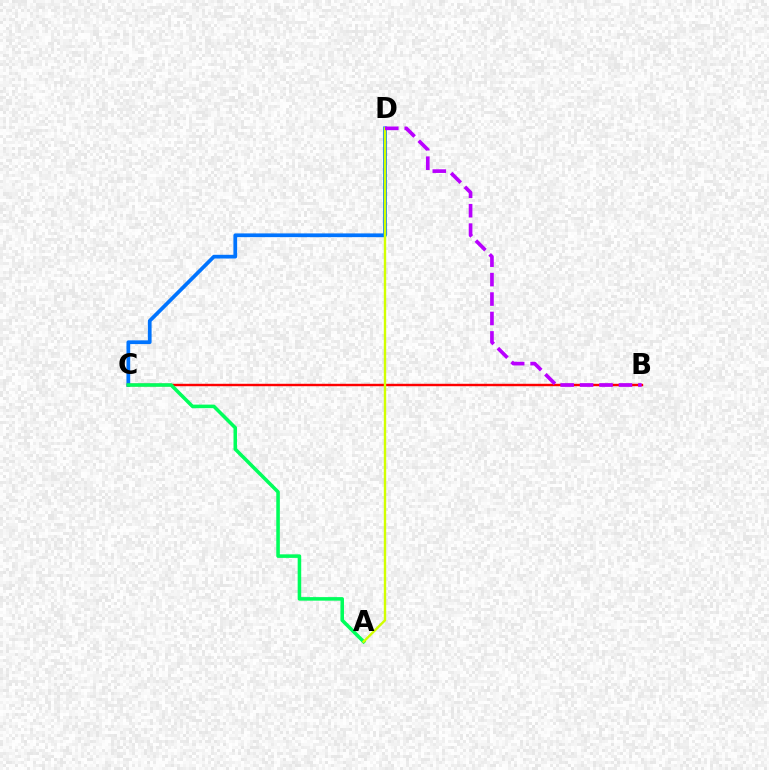{('C', 'D'): [{'color': '#0074ff', 'line_style': 'solid', 'thickness': 2.69}], ('B', 'C'): [{'color': '#ff0000', 'line_style': 'solid', 'thickness': 1.74}], ('A', 'C'): [{'color': '#00ff5c', 'line_style': 'solid', 'thickness': 2.56}], ('A', 'D'): [{'color': '#d1ff00', 'line_style': 'solid', 'thickness': 1.71}], ('B', 'D'): [{'color': '#b900ff', 'line_style': 'dashed', 'thickness': 2.64}]}